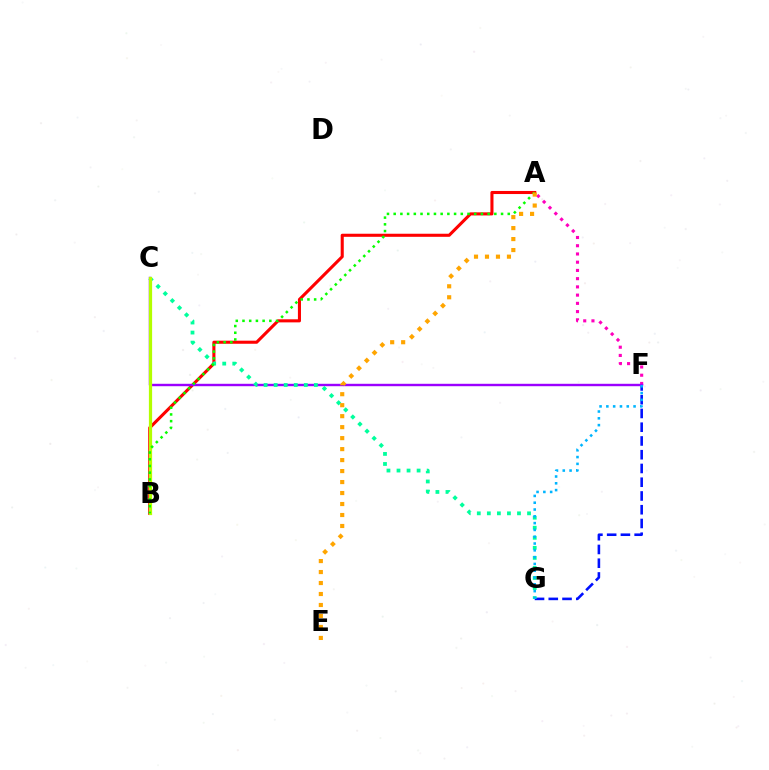{('A', 'B'): [{'color': '#ff0000', 'line_style': 'solid', 'thickness': 2.22}, {'color': '#08ff00', 'line_style': 'dotted', 'thickness': 1.82}], ('F', 'G'): [{'color': '#0010ff', 'line_style': 'dashed', 'thickness': 1.87}, {'color': '#00b5ff', 'line_style': 'dotted', 'thickness': 1.85}], ('A', 'F'): [{'color': '#ff00bd', 'line_style': 'dotted', 'thickness': 2.24}], ('C', 'F'): [{'color': '#9b00ff', 'line_style': 'solid', 'thickness': 1.74}], ('C', 'G'): [{'color': '#00ff9d', 'line_style': 'dotted', 'thickness': 2.73}], ('B', 'C'): [{'color': '#b3ff00', 'line_style': 'solid', 'thickness': 2.32}], ('A', 'E'): [{'color': '#ffa500', 'line_style': 'dotted', 'thickness': 2.98}]}